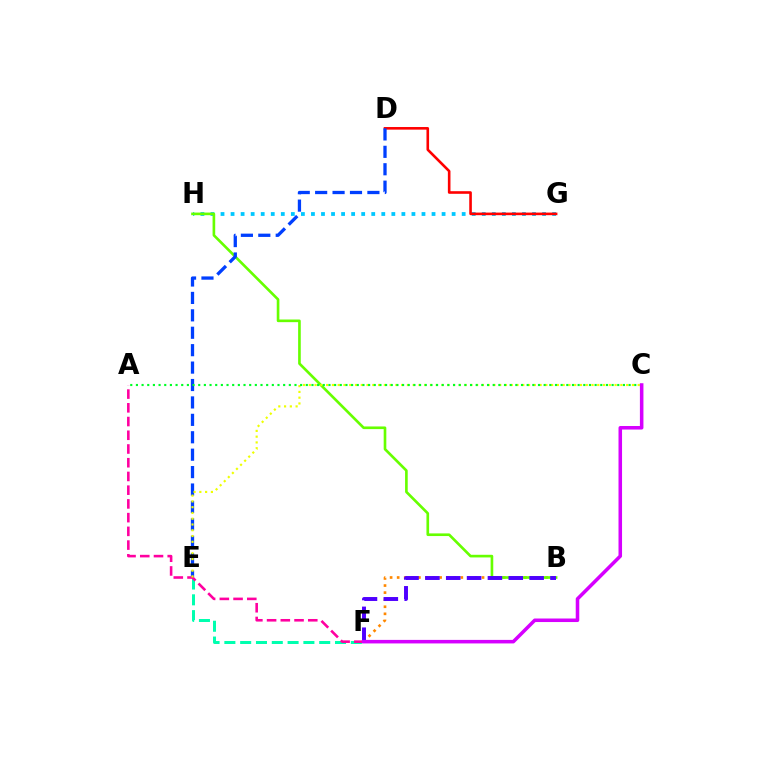{('B', 'F'): [{'color': '#ff8800', 'line_style': 'dotted', 'thickness': 1.92}, {'color': '#4f00ff', 'line_style': 'dashed', 'thickness': 2.83}], ('G', 'H'): [{'color': '#00c7ff', 'line_style': 'dotted', 'thickness': 2.73}], ('B', 'H'): [{'color': '#66ff00', 'line_style': 'solid', 'thickness': 1.91}], ('D', 'G'): [{'color': '#ff0000', 'line_style': 'solid', 'thickness': 1.88}], ('D', 'E'): [{'color': '#003fff', 'line_style': 'dashed', 'thickness': 2.37}], ('E', 'F'): [{'color': '#00ffaf', 'line_style': 'dashed', 'thickness': 2.15}], ('A', 'F'): [{'color': '#ff00a0', 'line_style': 'dashed', 'thickness': 1.86}], ('C', 'E'): [{'color': '#eeff00', 'line_style': 'dotted', 'thickness': 1.57}], ('A', 'C'): [{'color': '#00ff27', 'line_style': 'dotted', 'thickness': 1.54}], ('C', 'F'): [{'color': '#d600ff', 'line_style': 'solid', 'thickness': 2.55}]}